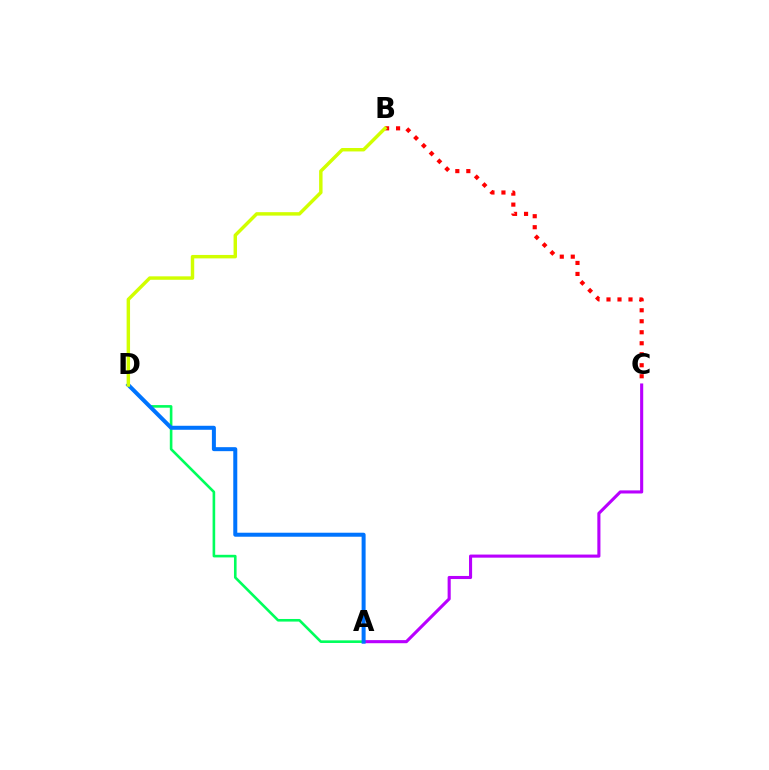{('A', 'C'): [{'color': '#b900ff', 'line_style': 'solid', 'thickness': 2.23}], ('A', 'D'): [{'color': '#00ff5c', 'line_style': 'solid', 'thickness': 1.88}, {'color': '#0074ff', 'line_style': 'solid', 'thickness': 2.88}], ('B', 'C'): [{'color': '#ff0000', 'line_style': 'dotted', 'thickness': 2.99}], ('B', 'D'): [{'color': '#d1ff00', 'line_style': 'solid', 'thickness': 2.48}]}